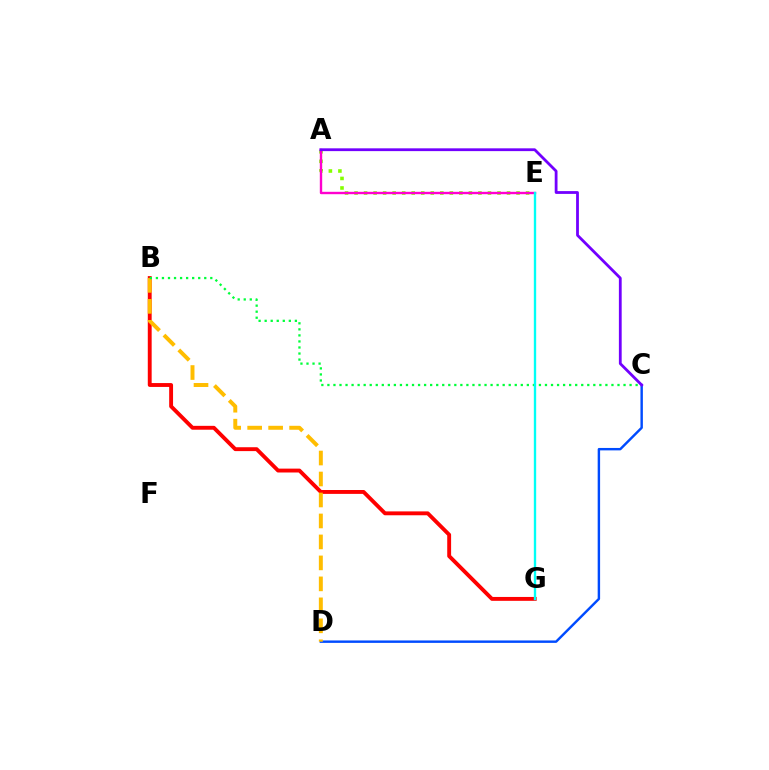{('A', 'E'): [{'color': '#84ff00', 'line_style': 'dotted', 'thickness': 2.59}, {'color': '#ff00cf', 'line_style': 'solid', 'thickness': 1.72}], ('C', 'D'): [{'color': '#004bff', 'line_style': 'solid', 'thickness': 1.75}], ('B', 'G'): [{'color': '#ff0000', 'line_style': 'solid', 'thickness': 2.79}], ('B', 'D'): [{'color': '#ffbd00', 'line_style': 'dashed', 'thickness': 2.85}], ('B', 'C'): [{'color': '#00ff39', 'line_style': 'dotted', 'thickness': 1.64}], ('E', 'G'): [{'color': '#00fff6', 'line_style': 'solid', 'thickness': 1.69}], ('A', 'C'): [{'color': '#7200ff', 'line_style': 'solid', 'thickness': 2.01}]}